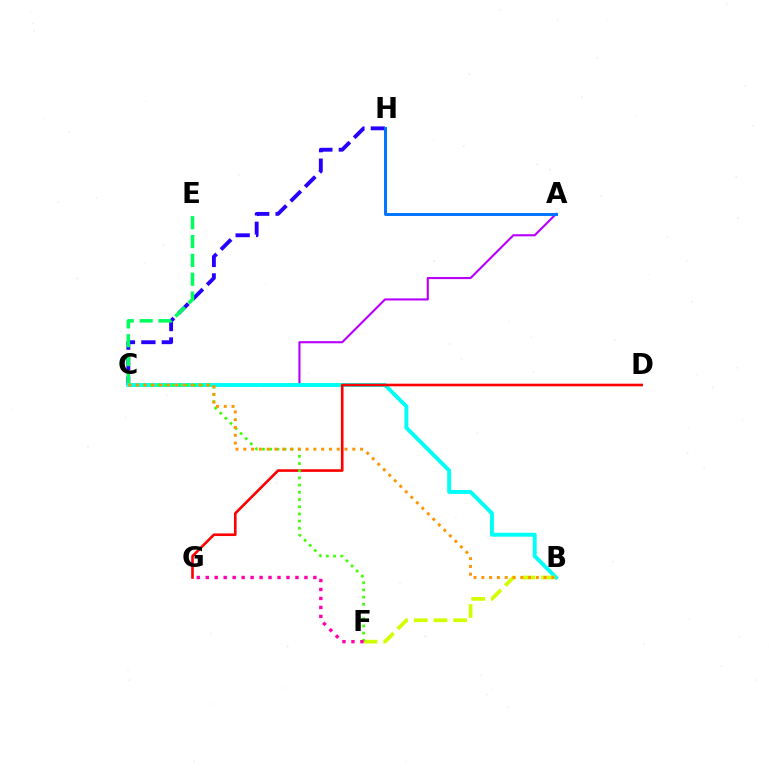{('C', 'H'): [{'color': '#2500ff', 'line_style': 'dashed', 'thickness': 2.78}], ('A', 'C'): [{'color': '#b900ff', 'line_style': 'solid', 'thickness': 1.53}], ('C', 'E'): [{'color': '#00ff5c', 'line_style': 'dashed', 'thickness': 2.56}], ('B', 'C'): [{'color': '#00fff6', 'line_style': 'solid', 'thickness': 2.83}, {'color': '#ff9400', 'line_style': 'dotted', 'thickness': 2.12}], ('B', 'F'): [{'color': '#d1ff00', 'line_style': 'dashed', 'thickness': 2.68}], ('D', 'G'): [{'color': '#ff0000', 'line_style': 'solid', 'thickness': 1.89}], ('C', 'F'): [{'color': '#3dff00', 'line_style': 'dotted', 'thickness': 1.96}], ('F', 'G'): [{'color': '#ff00ac', 'line_style': 'dotted', 'thickness': 2.44}], ('A', 'H'): [{'color': '#0074ff', 'line_style': 'solid', 'thickness': 2.12}]}